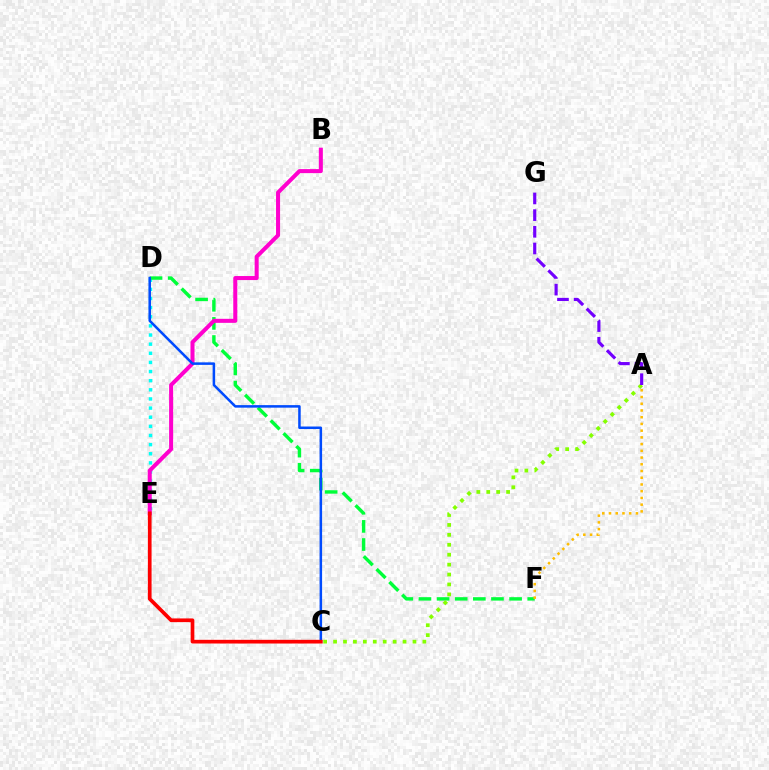{('D', 'E'): [{'color': '#00fff6', 'line_style': 'dotted', 'thickness': 2.48}], ('D', 'F'): [{'color': '#00ff39', 'line_style': 'dashed', 'thickness': 2.46}], ('B', 'E'): [{'color': '#ff00cf', 'line_style': 'solid', 'thickness': 2.9}], ('C', 'D'): [{'color': '#004bff', 'line_style': 'solid', 'thickness': 1.82}], ('C', 'E'): [{'color': '#ff0000', 'line_style': 'solid', 'thickness': 2.66}], ('A', 'C'): [{'color': '#84ff00', 'line_style': 'dotted', 'thickness': 2.7}], ('A', 'F'): [{'color': '#ffbd00', 'line_style': 'dotted', 'thickness': 1.83}], ('A', 'G'): [{'color': '#7200ff', 'line_style': 'dashed', 'thickness': 2.26}]}